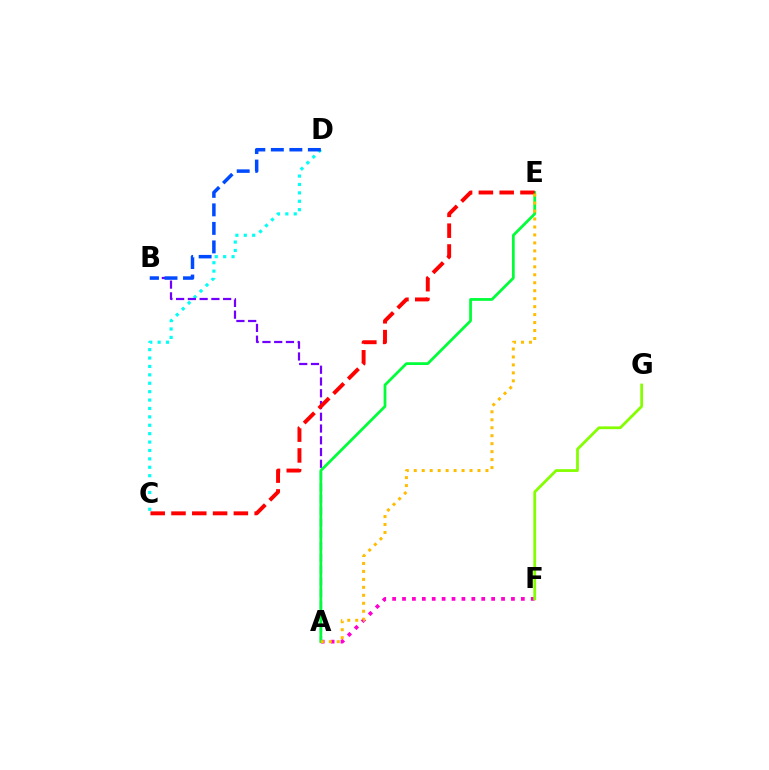{('A', 'F'): [{'color': '#ff00cf', 'line_style': 'dotted', 'thickness': 2.69}], ('C', 'D'): [{'color': '#00fff6', 'line_style': 'dotted', 'thickness': 2.28}], ('A', 'B'): [{'color': '#7200ff', 'line_style': 'dashed', 'thickness': 1.6}], ('A', 'E'): [{'color': '#00ff39', 'line_style': 'solid', 'thickness': 1.99}, {'color': '#ffbd00', 'line_style': 'dotted', 'thickness': 2.16}], ('B', 'D'): [{'color': '#004bff', 'line_style': 'dashed', 'thickness': 2.52}], ('C', 'E'): [{'color': '#ff0000', 'line_style': 'dashed', 'thickness': 2.82}], ('F', 'G'): [{'color': '#84ff00', 'line_style': 'solid', 'thickness': 2.0}]}